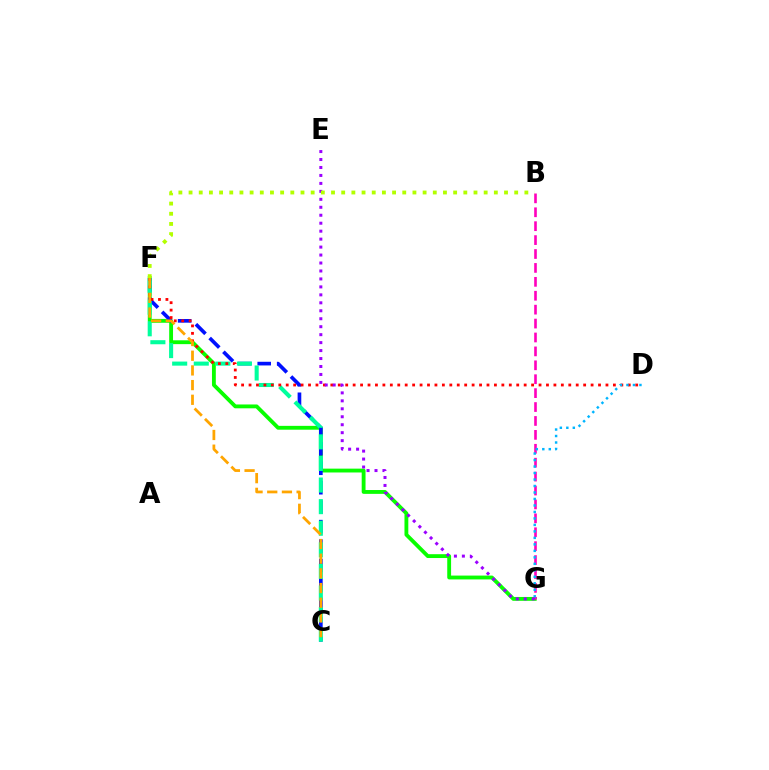{('F', 'G'): [{'color': '#08ff00', 'line_style': 'solid', 'thickness': 2.76}], ('C', 'F'): [{'color': '#0010ff', 'line_style': 'dashed', 'thickness': 2.64}, {'color': '#00ff9d', 'line_style': 'dashed', 'thickness': 2.93}, {'color': '#ffa500', 'line_style': 'dashed', 'thickness': 1.99}], ('D', 'F'): [{'color': '#ff0000', 'line_style': 'dotted', 'thickness': 2.02}], ('B', 'G'): [{'color': '#ff00bd', 'line_style': 'dashed', 'thickness': 1.89}], ('D', 'G'): [{'color': '#00b5ff', 'line_style': 'dotted', 'thickness': 1.76}], ('E', 'G'): [{'color': '#9b00ff', 'line_style': 'dotted', 'thickness': 2.16}], ('B', 'F'): [{'color': '#b3ff00', 'line_style': 'dotted', 'thickness': 2.76}]}